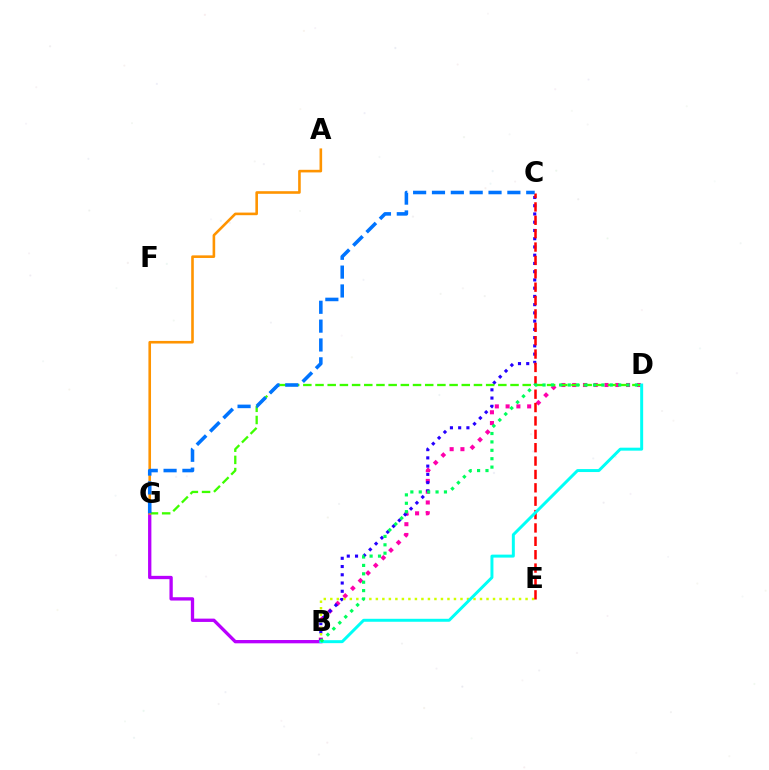{('B', 'D'): [{'color': '#ff00ac', 'line_style': 'dotted', 'thickness': 2.93}, {'color': '#00fff6', 'line_style': 'solid', 'thickness': 2.14}, {'color': '#00ff5c', 'line_style': 'dotted', 'thickness': 2.28}], ('B', 'G'): [{'color': '#b900ff', 'line_style': 'solid', 'thickness': 2.38}], ('B', 'C'): [{'color': '#2500ff', 'line_style': 'dotted', 'thickness': 2.24}], ('B', 'E'): [{'color': '#d1ff00', 'line_style': 'dotted', 'thickness': 1.77}], ('C', 'E'): [{'color': '#ff0000', 'line_style': 'dashed', 'thickness': 1.82}], ('D', 'G'): [{'color': '#3dff00', 'line_style': 'dashed', 'thickness': 1.66}], ('A', 'G'): [{'color': '#ff9400', 'line_style': 'solid', 'thickness': 1.88}], ('C', 'G'): [{'color': '#0074ff', 'line_style': 'dashed', 'thickness': 2.56}]}